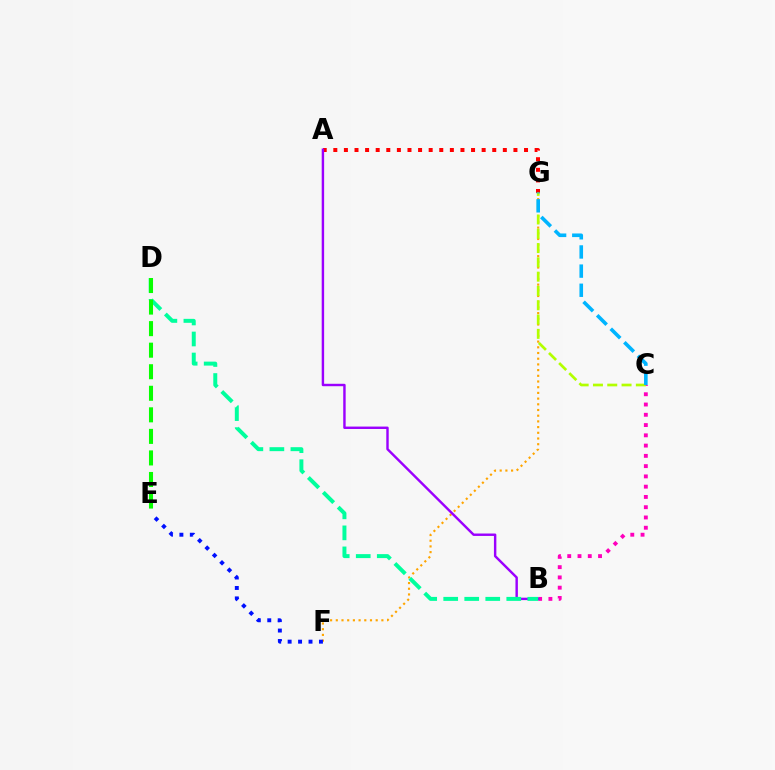{('A', 'G'): [{'color': '#ff0000', 'line_style': 'dotted', 'thickness': 2.88}], ('B', 'C'): [{'color': '#ff00bd', 'line_style': 'dotted', 'thickness': 2.79}], ('F', 'G'): [{'color': '#ffa500', 'line_style': 'dotted', 'thickness': 1.55}], ('C', 'G'): [{'color': '#b3ff00', 'line_style': 'dashed', 'thickness': 1.94}, {'color': '#00b5ff', 'line_style': 'dashed', 'thickness': 2.6}], ('A', 'B'): [{'color': '#9b00ff', 'line_style': 'solid', 'thickness': 1.75}], ('B', 'D'): [{'color': '#00ff9d', 'line_style': 'dashed', 'thickness': 2.86}], ('D', 'E'): [{'color': '#08ff00', 'line_style': 'dashed', 'thickness': 2.93}], ('E', 'F'): [{'color': '#0010ff', 'line_style': 'dotted', 'thickness': 2.84}]}